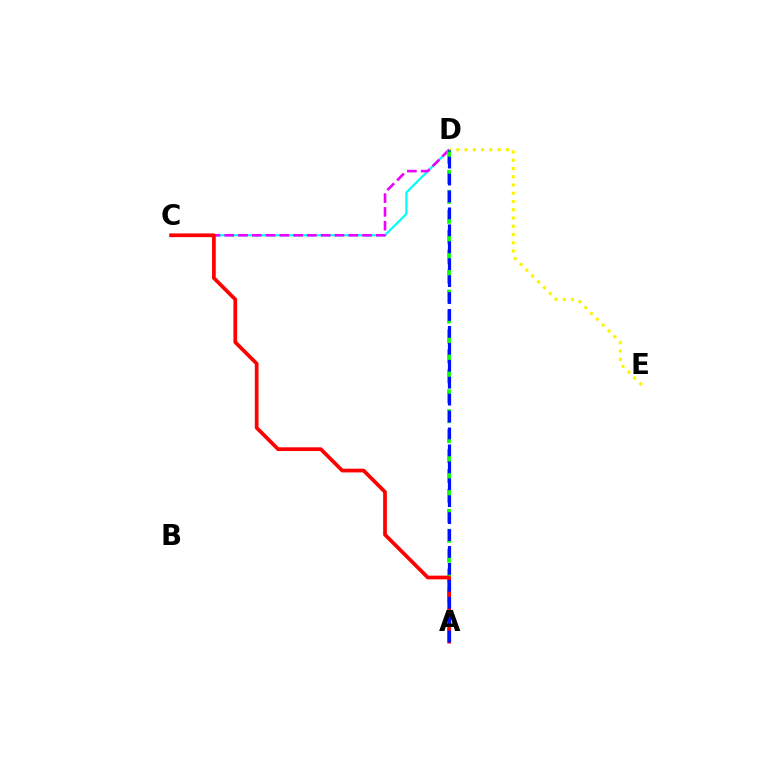{('C', 'D'): [{'color': '#00fff6', 'line_style': 'solid', 'thickness': 1.59}, {'color': '#ee00ff', 'line_style': 'dashed', 'thickness': 1.87}], ('D', 'E'): [{'color': '#fcf500', 'line_style': 'dotted', 'thickness': 2.24}], ('A', 'D'): [{'color': '#08ff00', 'line_style': 'dashed', 'thickness': 2.71}, {'color': '#0010ff', 'line_style': 'dashed', 'thickness': 2.3}], ('A', 'C'): [{'color': '#ff0000', 'line_style': 'solid', 'thickness': 2.68}]}